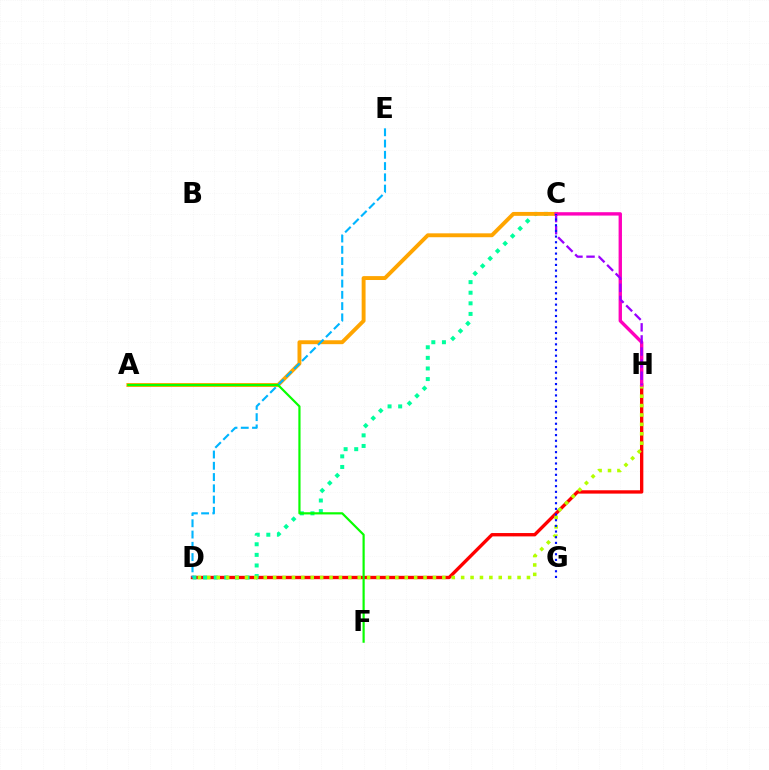{('D', 'H'): [{'color': '#ff0000', 'line_style': 'solid', 'thickness': 2.41}, {'color': '#b3ff00', 'line_style': 'dotted', 'thickness': 2.55}], ('C', 'D'): [{'color': '#00ff9d', 'line_style': 'dotted', 'thickness': 2.88}], ('A', 'C'): [{'color': '#ffa500', 'line_style': 'solid', 'thickness': 2.81}], ('D', 'E'): [{'color': '#00b5ff', 'line_style': 'dashed', 'thickness': 1.53}], ('C', 'H'): [{'color': '#ff00bd', 'line_style': 'solid', 'thickness': 2.43}, {'color': '#9b00ff', 'line_style': 'dashed', 'thickness': 1.64}], ('A', 'F'): [{'color': '#08ff00', 'line_style': 'solid', 'thickness': 1.58}], ('C', 'G'): [{'color': '#0010ff', 'line_style': 'dotted', 'thickness': 1.54}]}